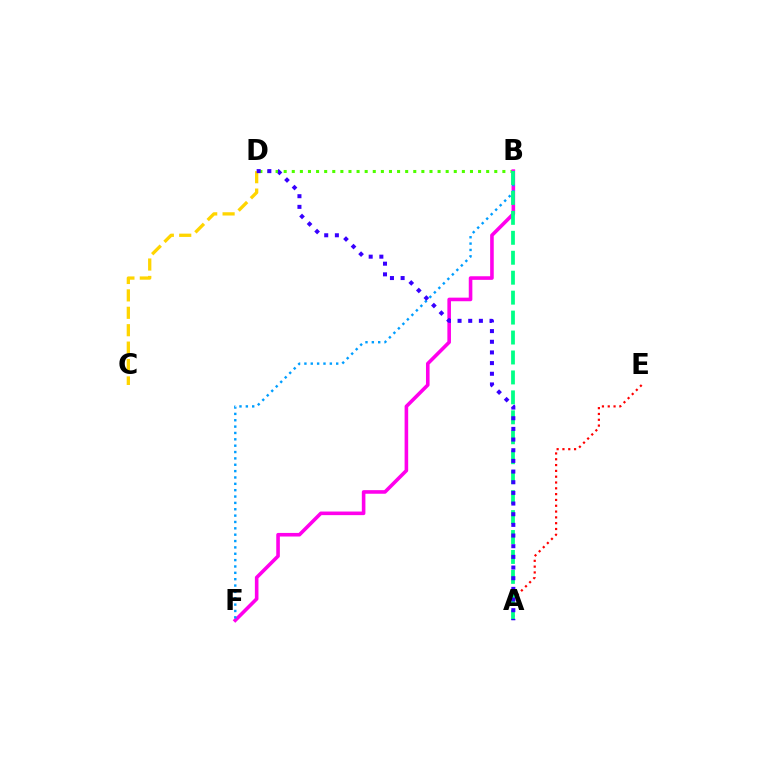{('B', 'D'): [{'color': '#4fff00', 'line_style': 'dotted', 'thickness': 2.2}], ('B', 'F'): [{'color': '#ff00ed', 'line_style': 'solid', 'thickness': 2.59}, {'color': '#009eff', 'line_style': 'dotted', 'thickness': 1.73}], ('A', 'E'): [{'color': '#ff0000', 'line_style': 'dotted', 'thickness': 1.58}], ('C', 'D'): [{'color': '#ffd500', 'line_style': 'dashed', 'thickness': 2.37}], ('A', 'B'): [{'color': '#00ff86', 'line_style': 'dashed', 'thickness': 2.71}], ('A', 'D'): [{'color': '#3700ff', 'line_style': 'dotted', 'thickness': 2.9}]}